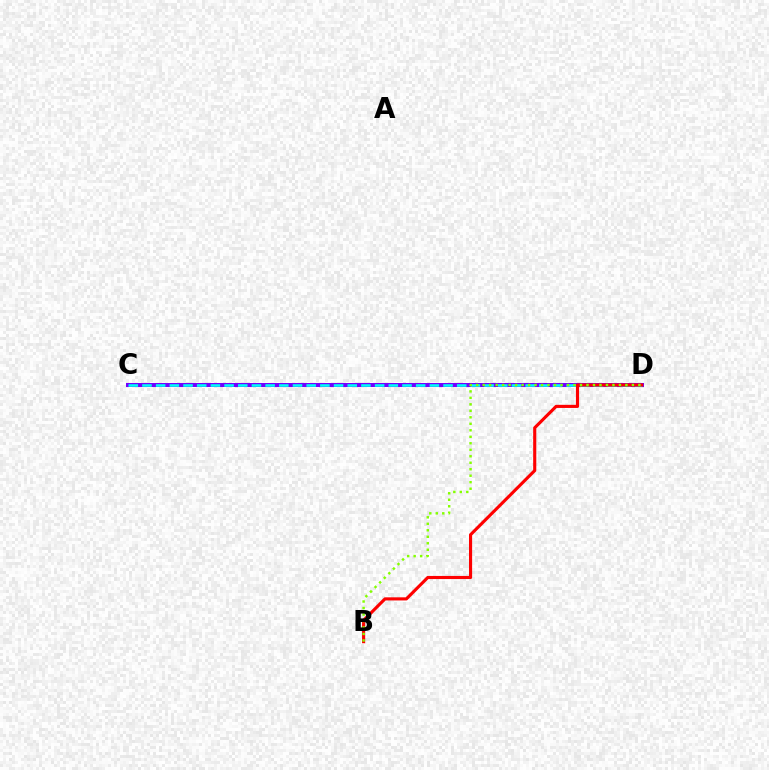{('C', 'D'): [{'color': '#7200ff', 'line_style': 'solid', 'thickness': 2.89}, {'color': '#00fff6', 'line_style': 'dashed', 'thickness': 1.86}], ('B', 'D'): [{'color': '#ff0000', 'line_style': 'solid', 'thickness': 2.25}, {'color': '#84ff00', 'line_style': 'dotted', 'thickness': 1.76}]}